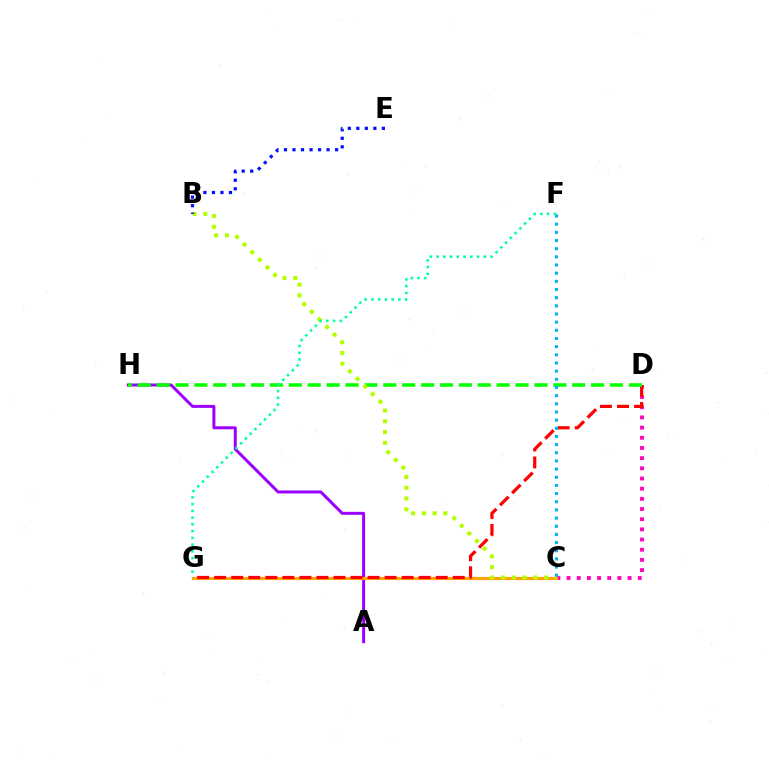{('A', 'H'): [{'color': '#9b00ff', 'line_style': 'solid', 'thickness': 2.15}], ('C', 'D'): [{'color': '#ff00bd', 'line_style': 'dotted', 'thickness': 2.76}], ('C', 'G'): [{'color': '#ffa500', 'line_style': 'solid', 'thickness': 2.25}], ('D', 'G'): [{'color': '#ff0000', 'line_style': 'dashed', 'thickness': 2.32}], ('D', 'H'): [{'color': '#08ff00', 'line_style': 'dashed', 'thickness': 2.57}], ('B', 'C'): [{'color': '#b3ff00', 'line_style': 'dotted', 'thickness': 2.92}], ('C', 'F'): [{'color': '#00b5ff', 'line_style': 'dotted', 'thickness': 2.22}], ('F', 'G'): [{'color': '#00ff9d', 'line_style': 'dotted', 'thickness': 1.83}], ('B', 'E'): [{'color': '#0010ff', 'line_style': 'dotted', 'thickness': 2.32}]}